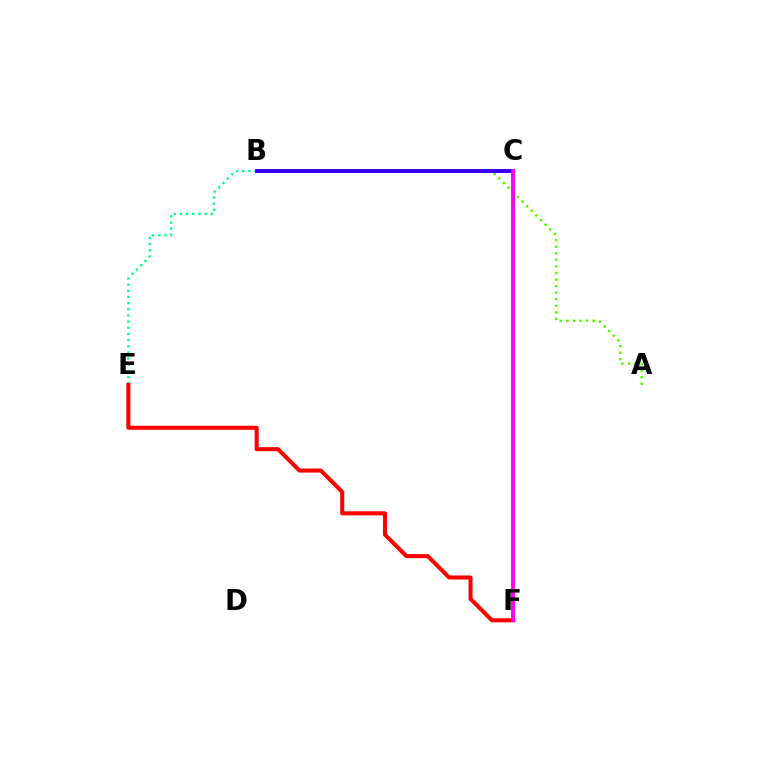{('B', 'C'): [{'color': '#009eff', 'line_style': 'dashed', 'thickness': 2.12}, {'color': '#ffd500', 'line_style': 'dotted', 'thickness': 2.66}, {'color': '#3700ff', 'line_style': 'solid', 'thickness': 2.85}], ('B', 'E'): [{'color': '#00ff86', 'line_style': 'dotted', 'thickness': 1.67}], ('E', 'F'): [{'color': '#ff0000', 'line_style': 'solid', 'thickness': 2.91}], ('A', 'B'): [{'color': '#4fff00', 'line_style': 'dotted', 'thickness': 1.78}], ('C', 'F'): [{'color': '#ff00ed', 'line_style': 'solid', 'thickness': 2.8}]}